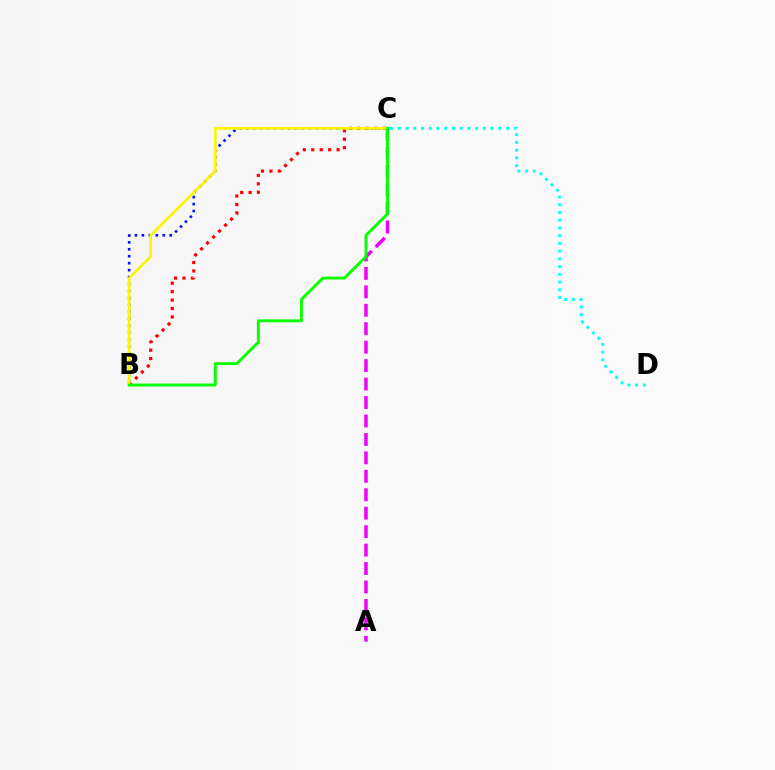{('C', 'D'): [{'color': '#00fff6', 'line_style': 'dotted', 'thickness': 2.1}], ('B', 'C'): [{'color': '#0010ff', 'line_style': 'dotted', 'thickness': 1.89}, {'color': '#ff0000', 'line_style': 'dotted', 'thickness': 2.29}, {'color': '#fcf500', 'line_style': 'solid', 'thickness': 1.96}, {'color': '#08ff00', 'line_style': 'solid', 'thickness': 2.09}], ('A', 'C'): [{'color': '#ee00ff', 'line_style': 'dashed', 'thickness': 2.51}]}